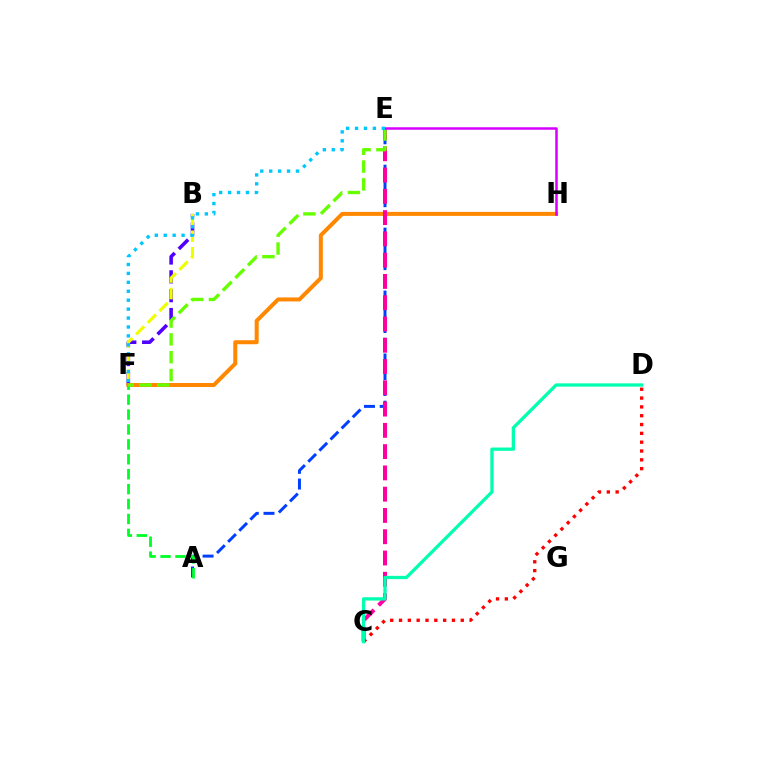{('B', 'F'): [{'color': '#4f00ff', 'line_style': 'dashed', 'thickness': 2.56}, {'color': '#eeff00', 'line_style': 'dashed', 'thickness': 2.25}], ('F', 'H'): [{'color': '#ff8800', 'line_style': 'solid', 'thickness': 2.88}], ('A', 'E'): [{'color': '#003fff', 'line_style': 'dashed', 'thickness': 2.14}], ('C', 'E'): [{'color': '#ff00a0', 'line_style': 'dashed', 'thickness': 2.89}], ('C', 'D'): [{'color': '#ff0000', 'line_style': 'dotted', 'thickness': 2.4}, {'color': '#00ffaf', 'line_style': 'solid', 'thickness': 2.36}], ('A', 'F'): [{'color': '#00ff27', 'line_style': 'dashed', 'thickness': 2.03}], ('E', 'F'): [{'color': '#66ff00', 'line_style': 'dashed', 'thickness': 2.42}, {'color': '#00c7ff', 'line_style': 'dotted', 'thickness': 2.43}], ('E', 'H'): [{'color': '#d600ff', 'line_style': 'solid', 'thickness': 1.8}]}